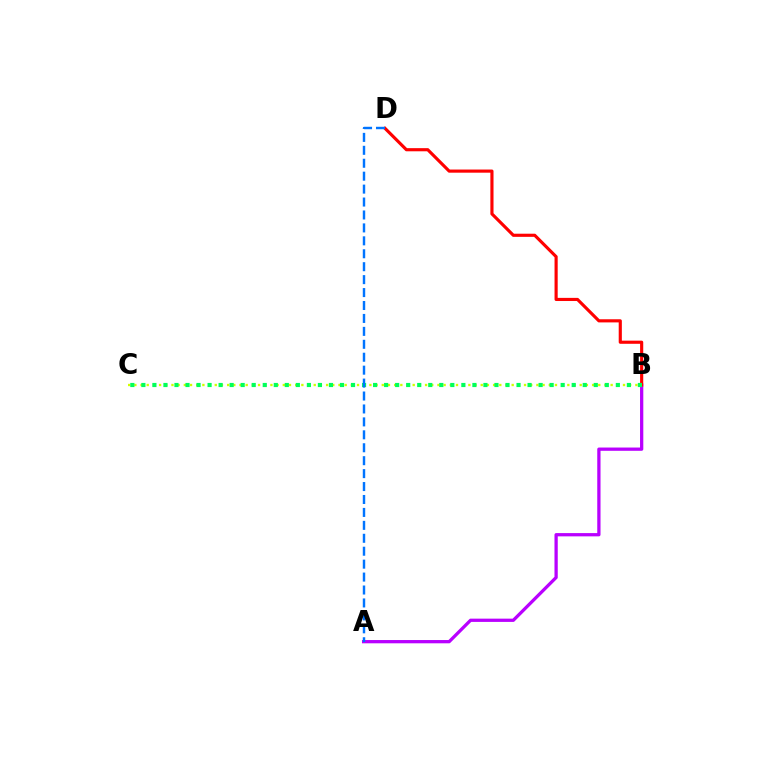{('B', 'C'): [{'color': '#d1ff00', 'line_style': 'dotted', 'thickness': 1.68}, {'color': '#00ff5c', 'line_style': 'dotted', 'thickness': 3.0}], ('A', 'B'): [{'color': '#b900ff', 'line_style': 'solid', 'thickness': 2.35}], ('B', 'D'): [{'color': '#ff0000', 'line_style': 'solid', 'thickness': 2.26}], ('A', 'D'): [{'color': '#0074ff', 'line_style': 'dashed', 'thickness': 1.76}]}